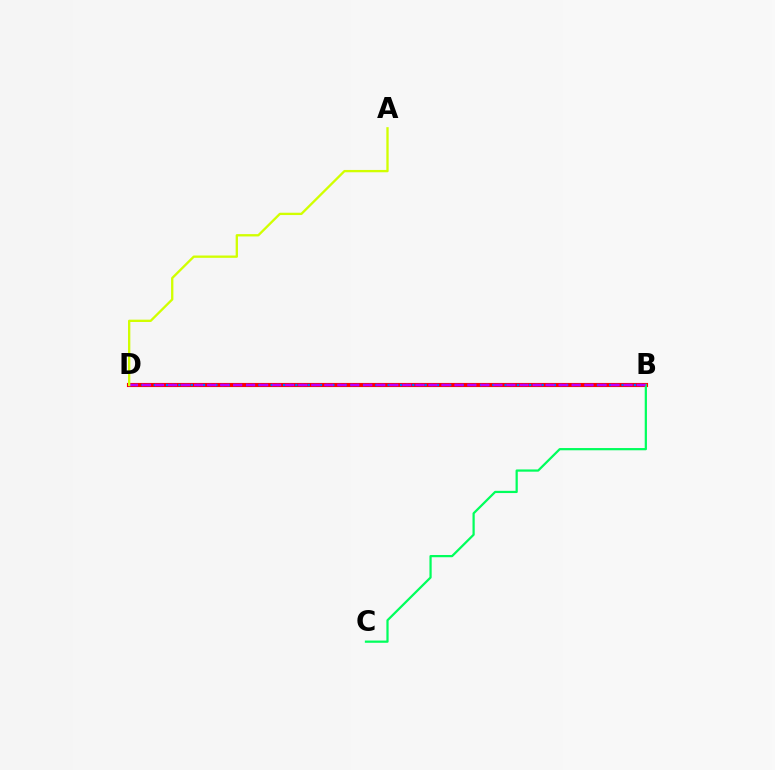{('B', 'D'): [{'color': '#ff0000', 'line_style': 'solid', 'thickness': 2.96}, {'color': '#0074ff', 'line_style': 'dotted', 'thickness': 1.67}, {'color': '#b900ff', 'line_style': 'dashed', 'thickness': 1.77}], ('B', 'C'): [{'color': '#00ff5c', 'line_style': 'solid', 'thickness': 1.61}], ('A', 'D'): [{'color': '#d1ff00', 'line_style': 'solid', 'thickness': 1.67}]}